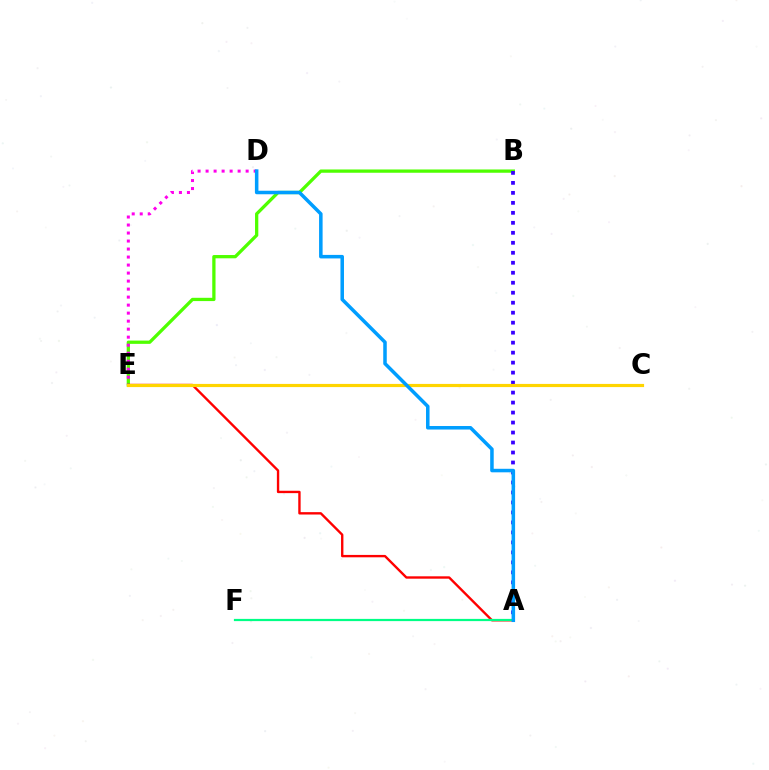{('B', 'E'): [{'color': '#4fff00', 'line_style': 'solid', 'thickness': 2.36}], ('D', 'E'): [{'color': '#ff00ed', 'line_style': 'dotted', 'thickness': 2.18}], ('A', 'B'): [{'color': '#3700ff', 'line_style': 'dotted', 'thickness': 2.71}], ('A', 'E'): [{'color': '#ff0000', 'line_style': 'solid', 'thickness': 1.71}], ('C', 'E'): [{'color': '#ffd500', 'line_style': 'solid', 'thickness': 2.28}], ('A', 'F'): [{'color': '#00ff86', 'line_style': 'solid', 'thickness': 1.6}], ('A', 'D'): [{'color': '#009eff', 'line_style': 'solid', 'thickness': 2.54}]}